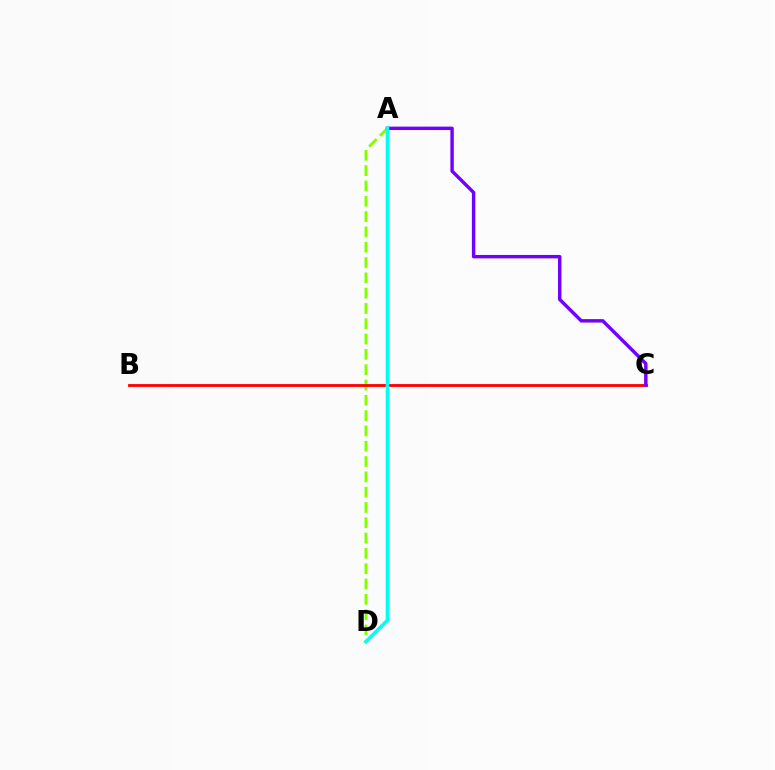{('A', 'D'): [{'color': '#84ff00', 'line_style': 'dashed', 'thickness': 2.08}, {'color': '#00fff6', 'line_style': 'solid', 'thickness': 2.58}], ('B', 'C'): [{'color': '#ff0000', 'line_style': 'solid', 'thickness': 2.03}], ('A', 'C'): [{'color': '#7200ff', 'line_style': 'solid', 'thickness': 2.47}]}